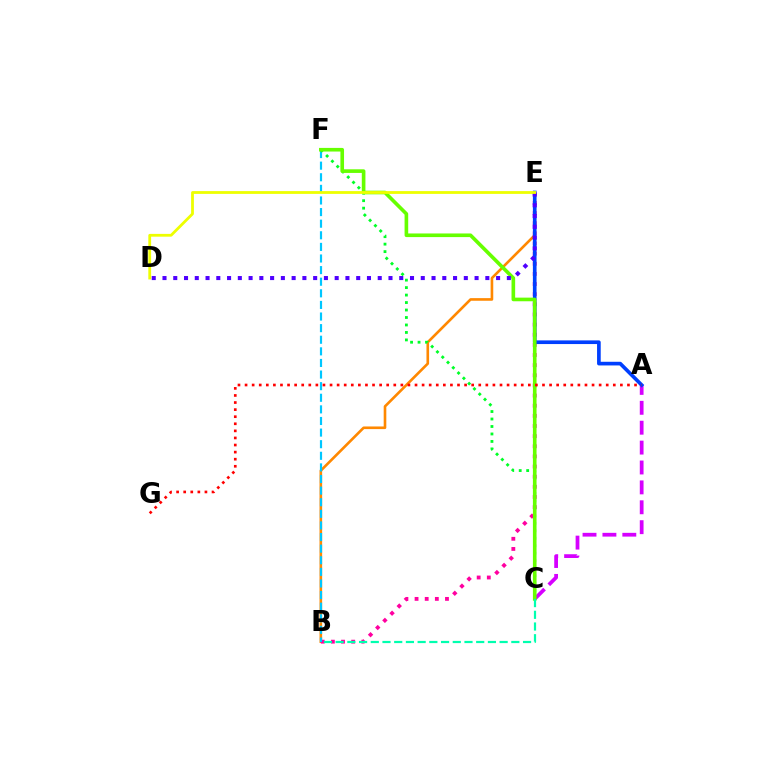{('B', 'E'): [{'color': '#ff8800', 'line_style': 'solid', 'thickness': 1.89}, {'color': '#ff00a0', 'line_style': 'dotted', 'thickness': 2.75}], ('A', 'C'): [{'color': '#d600ff', 'line_style': 'dashed', 'thickness': 2.7}], ('B', 'F'): [{'color': '#00c7ff', 'line_style': 'dashed', 'thickness': 1.58}], ('C', 'F'): [{'color': '#00ff27', 'line_style': 'dotted', 'thickness': 2.03}, {'color': '#66ff00', 'line_style': 'solid', 'thickness': 2.62}], ('A', 'E'): [{'color': '#003fff', 'line_style': 'solid', 'thickness': 2.64}], ('D', 'E'): [{'color': '#4f00ff', 'line_style': 'dotted', 'thickness': 2.92}, {'color': '#eeff00', 'line_style': 'solid', 'thickness': 2.01}], ('A', 'G'): [{'color': '#ff0000', 'line_style': 'dotted', 'thickness': 1.92}], ('B', 'C'): [{'color': '#00ffaf', 'line_style': 'dashed', 'thickness': 1.59}]}